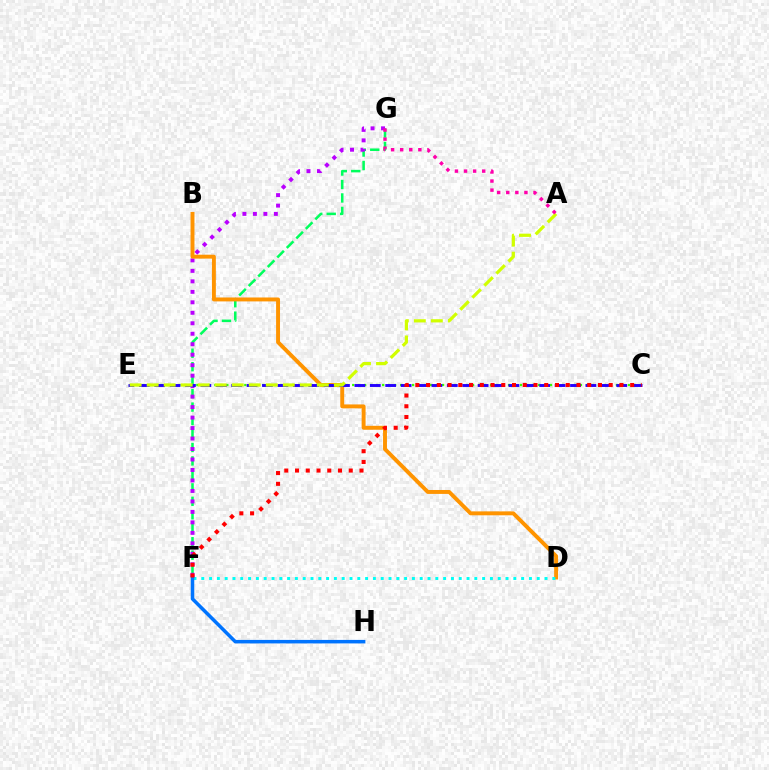{('F', 'G'): [{'color': '#00ff5c', 'line_style': 'dashed', 'thickness': 1.83}, {'color': '#b900ff', 'line_style': 'dotted', 'thickness': 2.85}], ('B', 'D'): [{'color': '#ff9400', 'line_style': 'solid', 'thickness': 2.82}], ('C', 'E'): [{'color': '#3dff00', 'line_style': 'dotted', 'thickness': 1.63}, {'color': '#2500ff', 'line_style': 'dashed', 'thickness': 2.09}], ('D', 'F'): [{'color': '#00fff6', 'line_style': 'dotted', 'thickness': 2.12}], ('F', 'H'): [{'color': '#0074ff', 'line_style': 'solid', 'thickness': 2.53}], ('A', 'E'): [{'color': '#d1ff00', 'line_style': 'dashed', 'thickness': 2.31}], ('C', 'F'): [{'color': '#ff0000', 'line_style': 'dotted', 'thickness': 2.92}], ('A', 'G'): [{'color': '#ff00ac', 'line_style': 'dotted', 'thickness': 2.47}]}